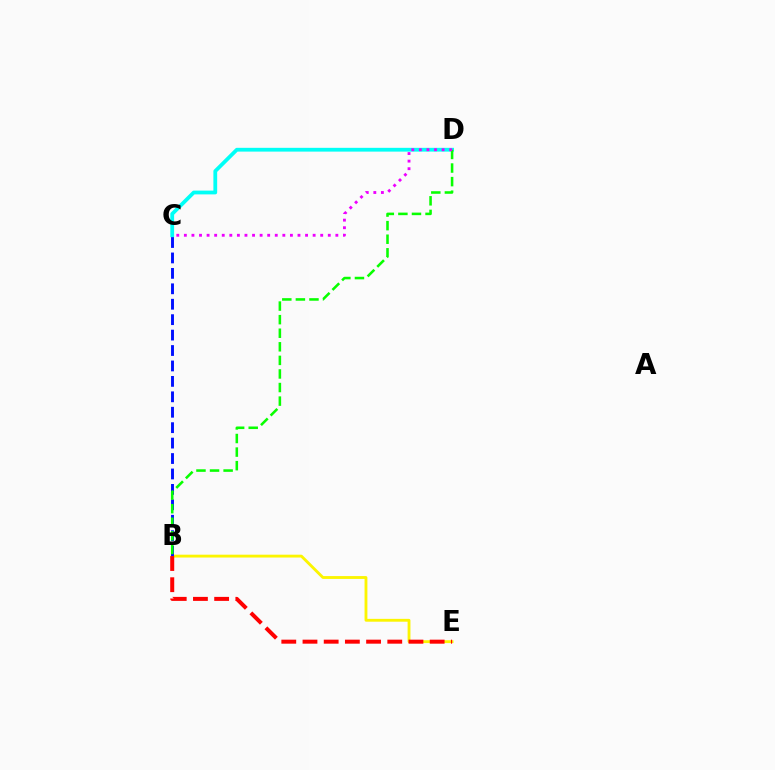{('B', 'E'): [{'color': '#fcf500', 'line_style': 'solid', 'thickness': 2.05}, {'color': '#ff0000', 'line_style': 'dashed', 'thickness': 2.88}], ('C', 'D'): [{'color': '#00fff6', 'line_style': 'solid', 'thickness': 2.72}, {'color': '#ee00ff', 'line_style': 'dotted', 'thickness': 2.06}], ('B', 'C'): [{'color': '#0010ff', 'line_style': 'dashed', 'thickness': 2.1}], ('B', 'D'): [{'color': '#08ff00', 'line_style': 'dashed', 'thickness': 1.84}]}